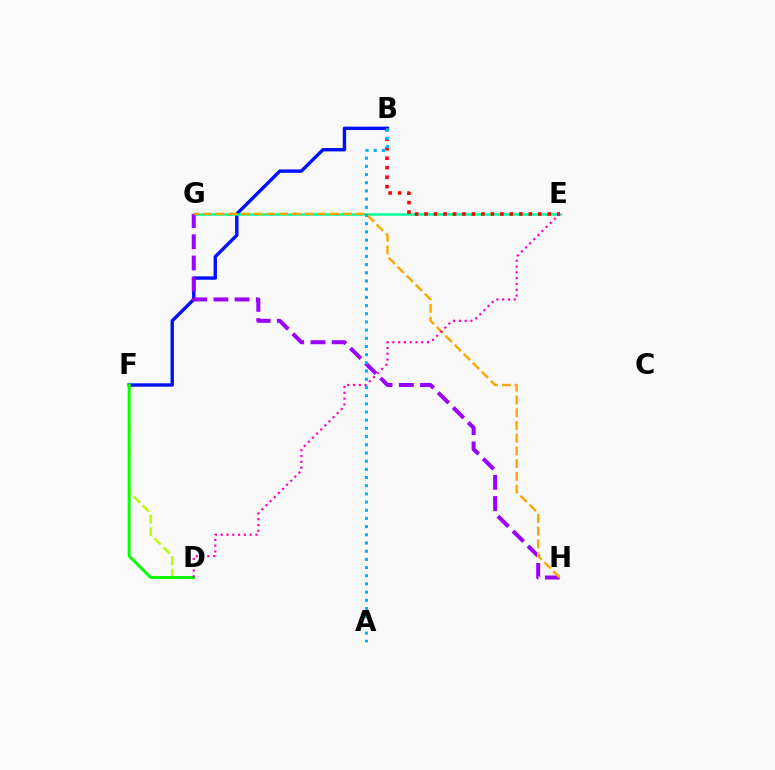{('B', 'F'): [{'color': '#0010ff', 'line_style': 'solid', 'thickness': 2.44}], ('E', 'G'): [{'color': '#00ff9d', 'line_style': 'solid', 'thickness': 1.83}], ('B', 'E'): [{'color': '#ff0000', 'line_style': 'dotted', 'thickness': 2.58}], ('G', 'H'): [{'color': '#9b00ff', 'line_style': 'dashed', 'thickness': 2.88}, {'color': '#ffa500', 'line_style': 'dashed', 'thickness': 1.73}], ('D', 'F'): [{'color': '#b3ff00', 'line_style': 'dashed', 'thickness': 1.71}, {'color': '#08ff00', 'line_style': 'solid', 'thickness': 2.11}], ('A', 'B'): [{'color': '#00b5ff', 'line_style': 'dotted', 'thickness': 2.22}], ('D', 'E'): [{'color': '#ff00bd', 'line_style': 'dotted', 'thickness': 1.57}]}